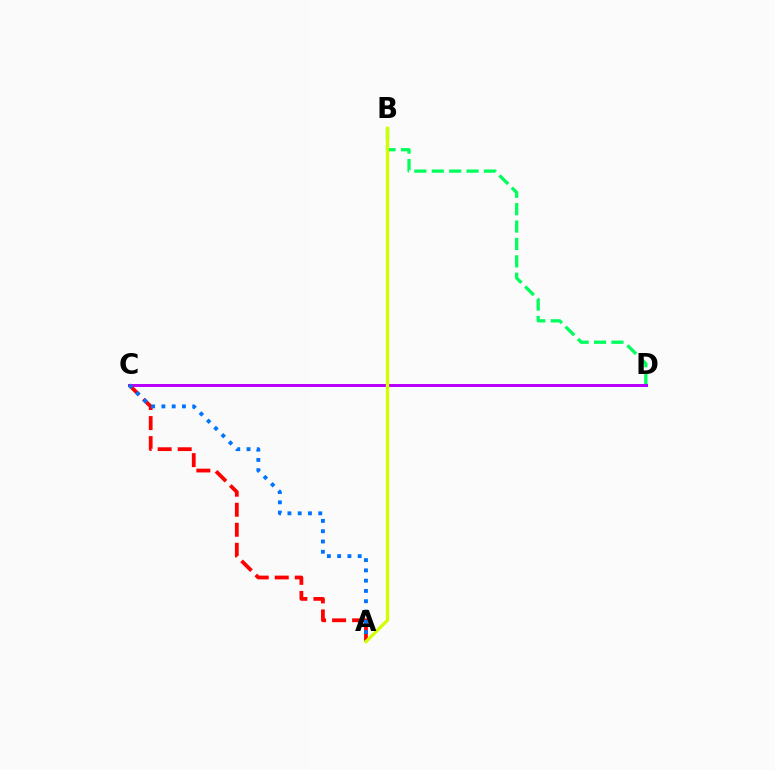{('B', 'D'): [{'color': '#00ff5c', 'line_style': 'dashed', 'thickness': 2.36}], ('C', 'D'): [{'color': '#b900ff', 'line_style': 'solid', 'thickness': 2.14}], ('A', 'C'): [{'color': '#ff0000', 'line_style': 'dashed', 'thickness': 2.72}, {'color': '#0074ff', 'line_style': 'dotted', 'thickness': 2.79}], ('A', 'B'): [{'color': '#d1ff00', 'line_style': 'solid', 'thickness': 2.36}]}